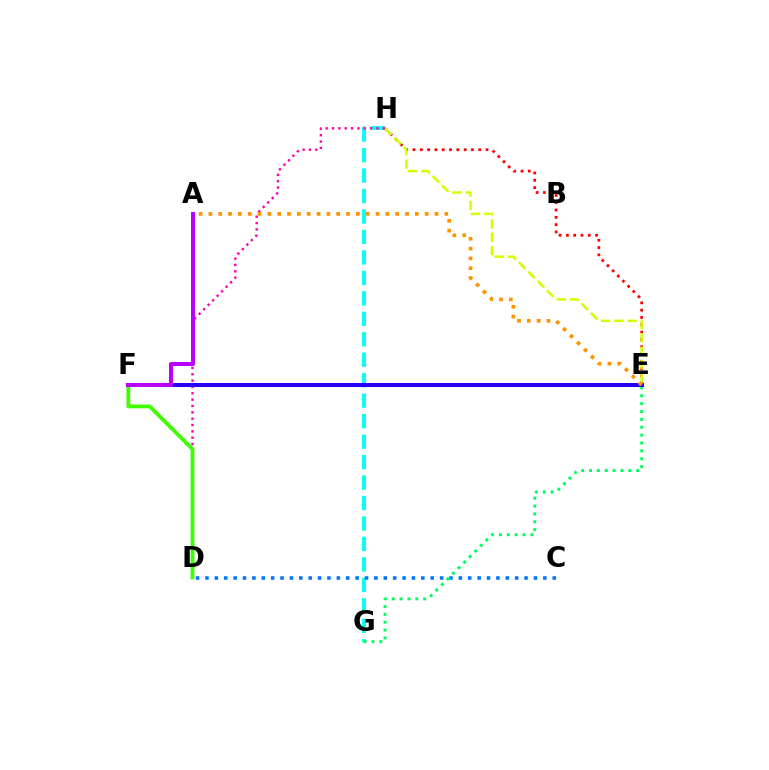{('E', 'H'): [{'color': '#ff0000', 'line_style': 'dotted', 'thickness': 1.98}, {'color': '#d1ff00', 'line_style': 'dashed', 'thickness': 1.81}], ('G', 'H'): [{'color': '#00fff6', 'line_style': 'dashed', 'thickness': 2.78}], ('C', 'D'): [{'color': '#0074ff', 'line_style': 'dotted', 'thickness': 2.55}], ('D', 'H'): [{'color': '#ff00ac', 'line_style': 'dotted', 'thickness': 1.73}], ('E', 'G'): [{'color': '#00ff5c', 'line_style': 'dotted', 'thickness': 2.14}], ('D', 'F'): [{'color': '#3dff00', 'line_style': 'solid', 'thickness': 2.74}], ('E', 'F'): [{'color': '#2500ff', 'line_style': 'solid', 'thickness': 2.9}], ('A', 'E'): [{'color': '#ff9400', 'line_style': 'dotted', 'thickness': 2.67}], ('A', 'F'): [{'color': '#b900ff', 'line_style': 'solid', 'thickness': 2.89}]}